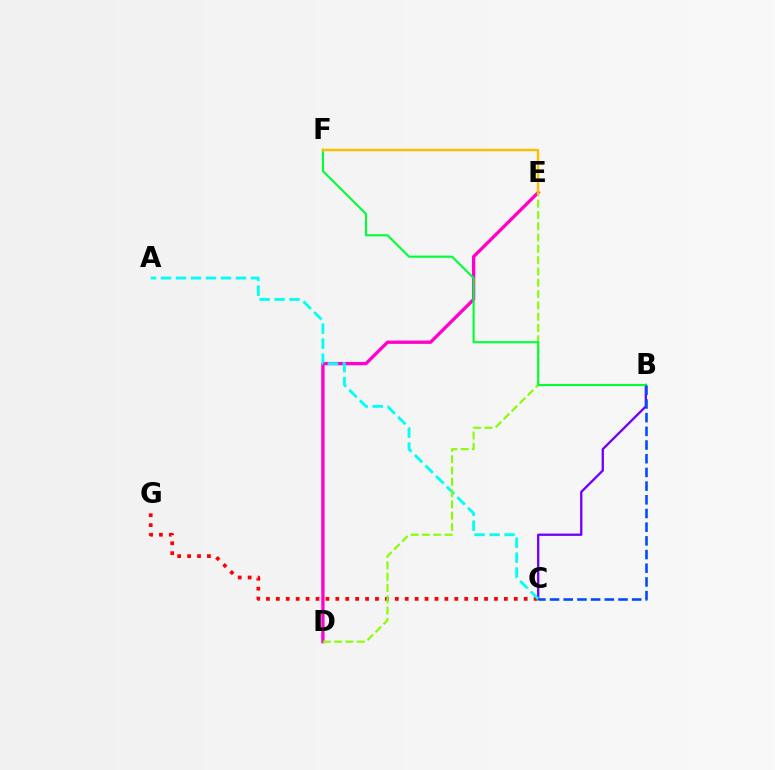{('B', 'C'): [{'color': '#7200ff', 'line_style': 'solid', 'thickness': 1.68}, {'color': '#004bff', 'line_style': 'dashed', 'thickness': 1.86}], ('C', 'G'): [{'color': '#ff0000', 'line_style': 'dotted', 'thickness': 2.69}], ('D', 'E'): [{'color': '#ff00cf', 'line_style': 'solid', 'thickness': 2.38}, {'color': '#84ff00', 'line_style': 'dashed', 'thickness': 1.54}], ('A', 'C'): [{'color': '#00fff6', 'line_style': 'dashed', 'thickness': 2.04}], ('B', 'F'): [{'color': '#00ff39', 'line_style': 'solid', 'thickness': 1.53}], ('E', 'F'): [{'color': '#ffbd00', 'line_style': 'solid', 'thickness': 1.77}]}